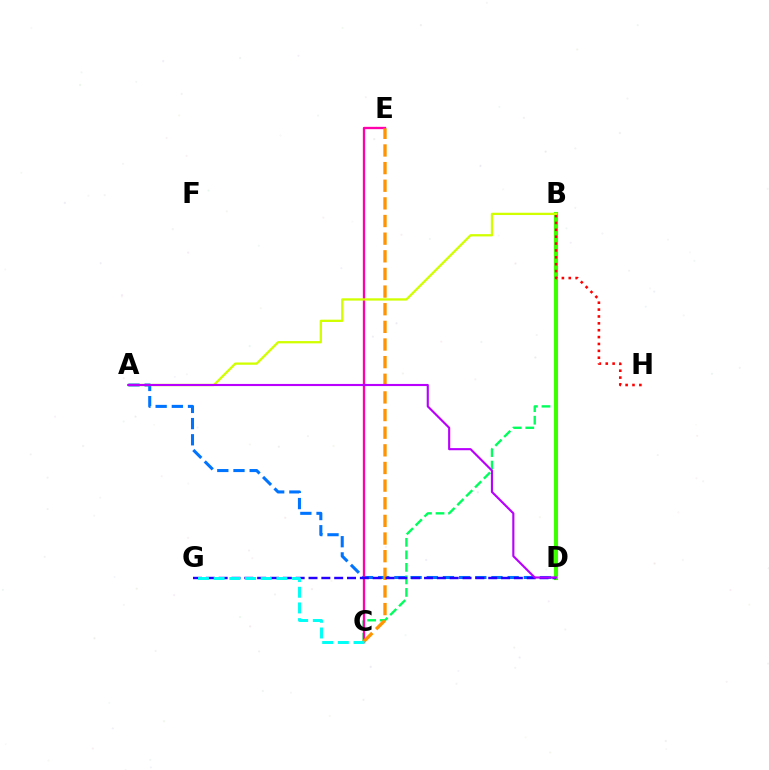{('B', 'C'): [{'color': '#00ff5c', 'line_style': 'dashed', 'thickness': 1.7}], ('B', 'D'): [{'color': '#3dff00', 'line_style': 'solid', 'thickness': 2.96}], ('A', 'D'): [{'color': '#0074ff', 'line_style': 'dashed', 'thickness': 2.2}, {'color': '#b900ff', 'line_style': 'solid', 'thickness': 1.54}], ('B', 'H'): [{'color': '#ff0000', 'line_style': 'dotted', 'thickness': 1.87}], ('C', 'E'): [{'color': '#ff00ac', 'line_style': 'solid', 'thickness': 1.67}, {'color': '#ff9400', 'line_style': 'dashed', 'thickness': 2.4}], ('A', 'B'): [{'color': '#d1ff00', 'line_style': 'solid', 'thickness': 1.65}], ('D', 'G'): [{'color': '#2500ff', 'line_style': 'dashed', 'thickness': 1.74}], ('C', 'G'): [{'color': '#00fff6', 'line_style': 'dashed', 'thickness': 2.13}]}